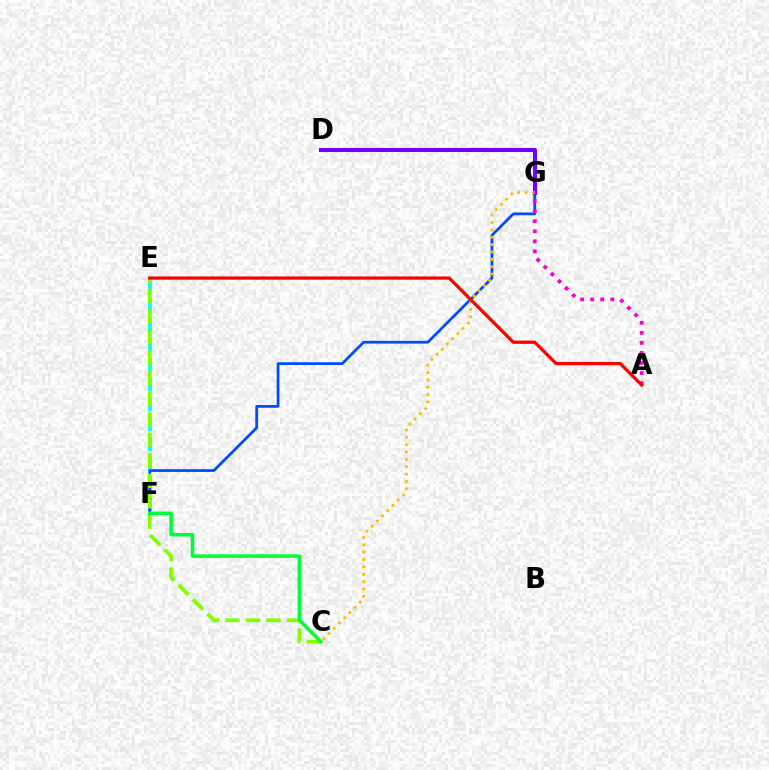{('E', 'F'): [{'color': '#00fff6', 'line_style': 'dashed', 'thickness': 2.7}], ('D', 'G'): [{'color': '#7200ff', 'line_style': 'solid', 'thickness': 2.91}], ('F', 'G'): [{'color': '#004bff', 'line_style': 'solid', 'thickness': 1.98}], ('C', 'G'): [{'color': '#ffbd00', 'line_style': 'dotted', 'thickness': 2.0}], ('A', 'G'): [{'color': '#ff00cf', 'line_style': 'dotted', 'thickness': 2.73}], ('C', 'E'): [{'color': '#84ff00', 'line_style': 'dashed', 'thickness': 2.79}], ('A', 'E'): [{'color': '#ff0000', 'line_style': 'solid', 'thickness': 2.34}], ('C', 'F'): [{'color': '#00ff39', 'line_style': 'solid', 'thickness': 2.58}]}